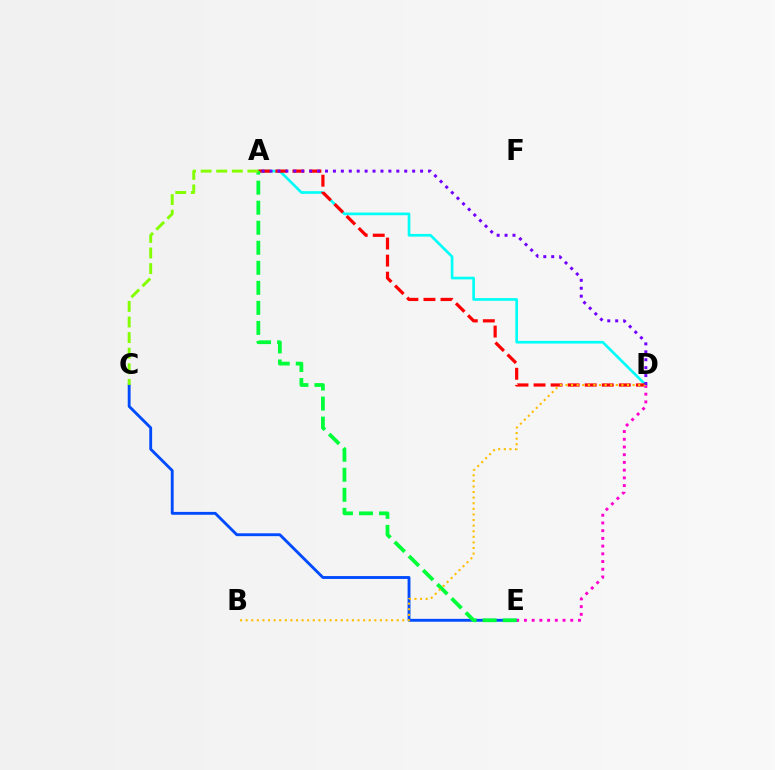{('C', 'E'): [{'color': '#004bff', 'line_style': 'solid', 'thickness': 2.06}], ('A', 'D'): [{'color': '#00fff6', 'line_style': 'solid', 'thickness': 1.93}, {'color': '#ff0000', 'line_style': 'dashed', 'thickness': 2.32}, {'color': '#7200ff', 'line_style': 'dotted', 'thickness': 2.15}], ('D', 'E'): [{'color': '#ff00cf', 'line_style': 'dotted', 'thickness': 2.1}], ('A', 'E'): [{'color': '#00ff39', 'line_style': 'dashed', 'thickness': 2.72}], ('B', 'D'): [{'color': '#ffbd00', 'line_style': 'dotted', 'thickness': 1.52}], ('A', 'C'): [{'color': '#84ff00', 'line_style': 'dashed', 'thickness': 2.12}]}